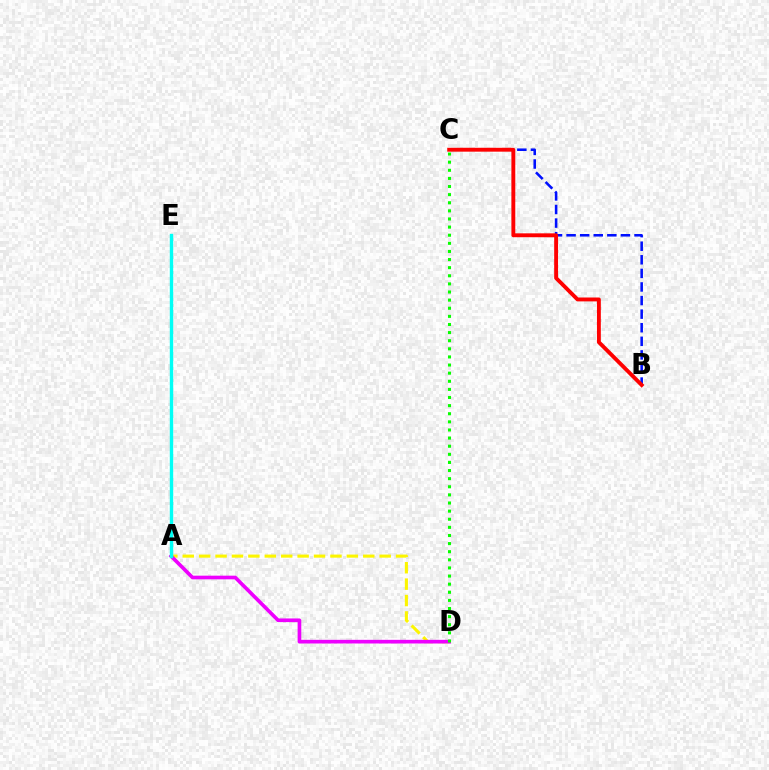{('B', 'C'): [{'color': '#0010ff', 'line_style': 'dashed', 'thickness': 1.85}, {'color': '#ff0000', 'line_style': 'solid', 'thickness': 2.8}], ('A', 'D'): [{'color': '#fcf500', 'line_style': 'dashed', 'thickness': 2.23}, {'color': '#ee00ff', 'line_style': 'solid', 'thickness': 2.63}], ('A', 'E'): [{'color': '#00fff6', 'line_style': 'solid', 'thickness': 2.45}], ('C', 'D'): [{'color': '#08ff00', 'line_style': 'dotted', 'thickness': 2.2}]}